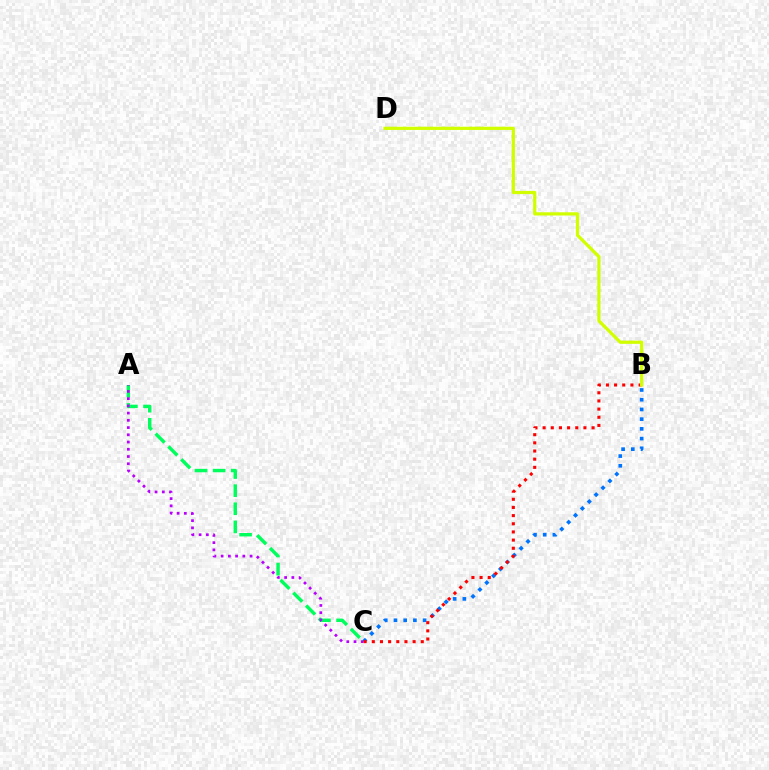{('A', 'C'): [{'color': '#00ff5c', 'line_style': 'dashed', 'thickness': 2.46}, {'color': '#b900ff', 'line_style': 'dotted', 'thickness': 1.97}], ('B', 'C'): [{'color': '#0074ff', 'line_style': 'dotted', 'thickness': 2.64}, {'color': '#ff0000', 'line_style': 'dotted', 'thickness': 2.22}], ('B', 'D'): [{'color': '#d1ff00', 'line_style': 'solid', 'thickness': 2.33}]}